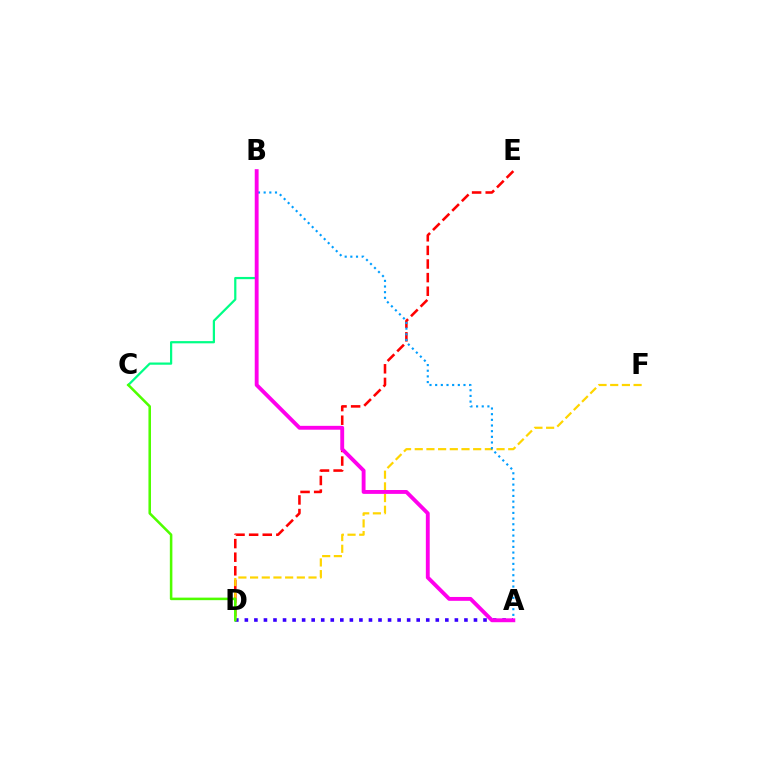{('D', 'E'): [{'color': '#ff0000', 'line_style': 'dashed', 'thickness': 1.85}], ('A', 'D'): [{'color': '#3700ff', 'line_style': 'dotted', 'thickness': 2.59}], ('D', 'F'): [{'color': '#ffd500', 'line_style': 'dashed', 'thickness': 1.59}], ('B', 'C'): [{'color': '#00ff86', 'line_style': 'solid', 'thickness': 1.61}], ('A', 'B'): [{'color': '#009eff', 'line_style': 'dotted', 'thickness': 1.54}, {'color': '#ff00ed', 'line_style': 'solid', 'thickness': 2.78}], ('C', 'D'): [{'color': '#4fff00', 'line_style': 'solid', 'thickness': 1.83}]}